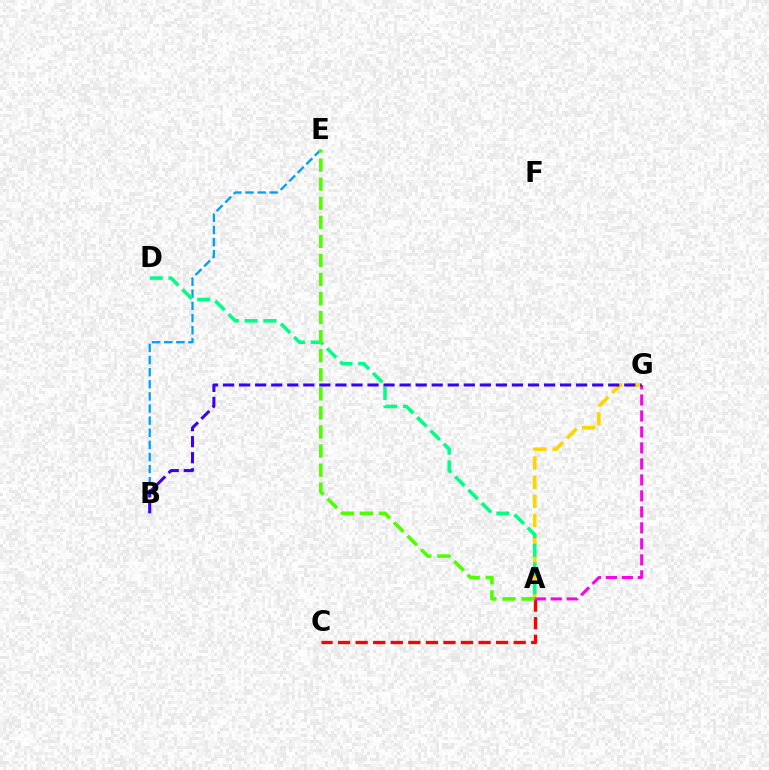{('B', 'E'): [{'color': '#009eff', 'line_style': 'dashed', 'thickness': 1.65}], ('A', 'G'): [{'color': '#ffd500', 'line_style': 'dashed', 'thickness': 2.6}, {'color': '#ff00ed', 'line_style': 'dashed', 'thickness': 2.17}], ('A', 'D'): [{'color': '#00ff86', 'line_style': 'dashed', 'thickness': 2.55}], ('A', 'C'): [{'color': '#ff0000', 'line_style': 'dashed', 'thickness': 2.39}], ('A', 'E'): [{'color': '#4fff00', 'line_style': 'dashed', 'thickness': 2.59}], ('B', 'G'): [{'color': '#3700ff', 'line_style': 'dashed', 'thickness': 2.18}]}